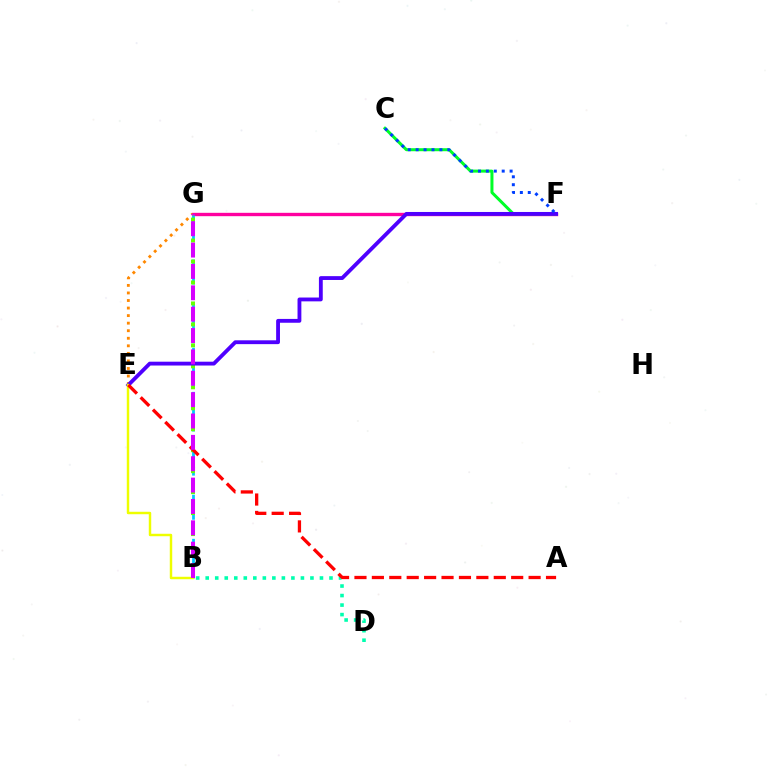{('F', 'G'): [{'color': '#ff00a0', 'line_style': 'solid', 'thickness': 2.42}], ('E', 'G'): [{'color': '#ff8800', 'line_style': 'dotted', 'thickness': 2.05}], ('C', 'F'): [{'color': '#00ff27', 'line_style': 'solid', 'thickness': 2.17}, {'color': '#003fff', 'line_style': 'dotted', 'thickness': 2.15}], ('B', 'D'): [{'color': '#00ffaf', 'line_style': 'dotted', 'thickness': 2.59}], ('B', 'G'): [{'color': '#00c7ff', 'line_style': 'dashed', 'thickness': 2.0}, {'color': '#66ff00', 'line_style': 'dotted', 'thickness': 2.85}, {'color': '#d600ff', 'line_style': 'dashed', 'thickness': 2.9}], ('E', 'F'): [{'color': '#4f00ff', 'line_style': 'solid', 'thickness': 2.76}], ('B', 'E'): [{'color': '#eeff00', 'line_style': 'solid', 'thickness': 1.77}], ('A', 'E'): [{'color': '#ff0000', 'line_style': 'dashed', 'thickness': 2.37}]}